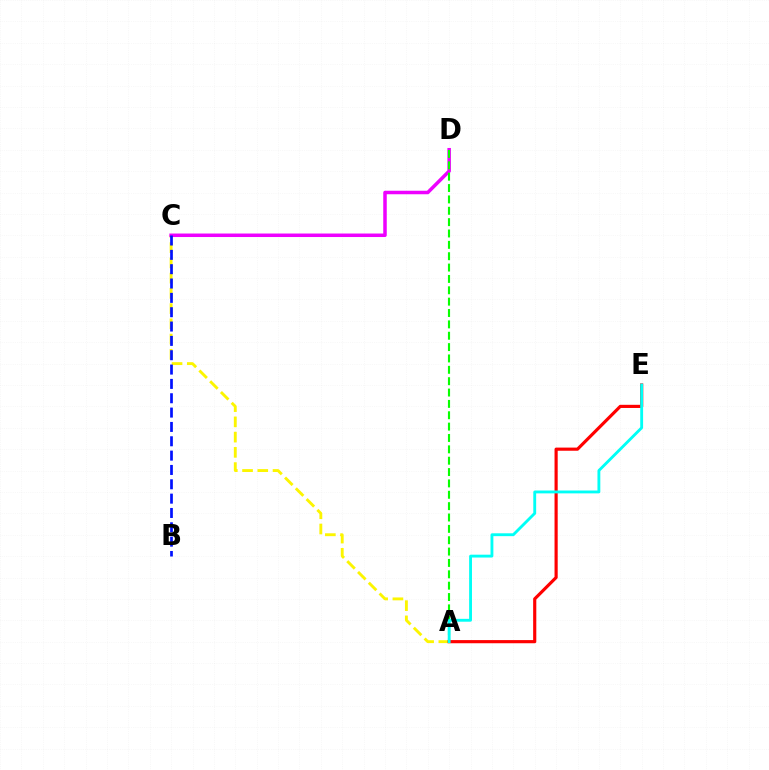{('A', 'C'): [{'color': '#fcf500', 'line_style': 'dashed', 'thickness': 2.07}], ('A', 'E'): [{'color': '#ff0000', 'line_style': 'solid', 'thickness': 2.27}, {'color': '#00fff6', 'line_style': 'solid', 'thickness': 2.06}], ('C', 'D'): [{'color': '#ee00ff', 'line_style': 'solid', 'thickness': 2.53}], ('B', 'C'): [{'color': '#0010ff', 'line_style': 'dashed', 'thickness': 1.95}], ('A', 'D'): [{'color': '#08ff00', 'line_style': 'dashed', 'thickness': 1.54}]}